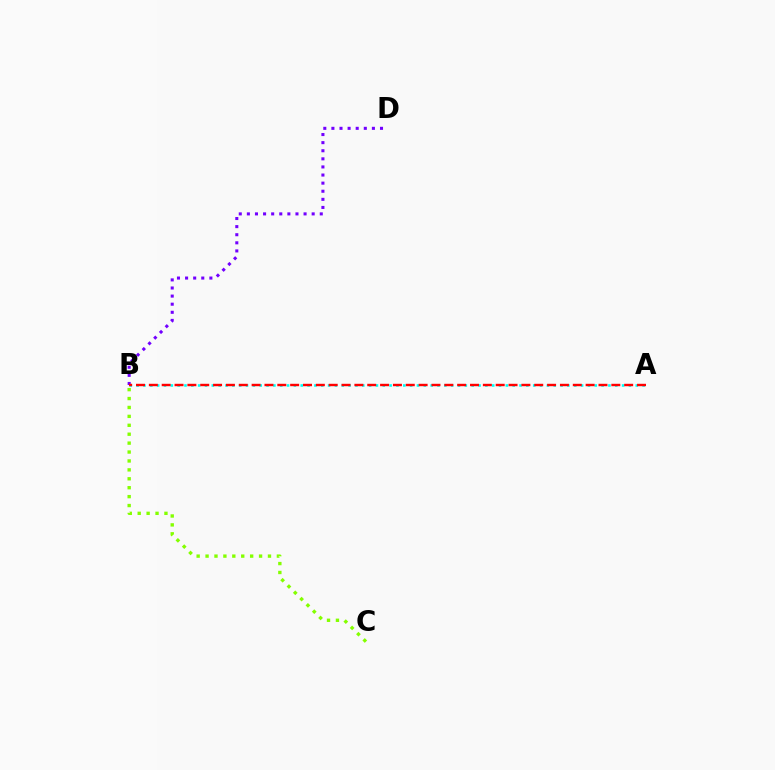{('B', 'C'): [{'color': '#84ff00', 'line_style': 'dotted', 'thickness': 2.42}], ('A', 'B'): [{'color': '#00fff6', 'line_style': 'dotted', 'thickness': 1.86}, {'color': '#ff0000', 'line_style': 'dashed', 'thickness': 1.75}], ('B', 'D'): [{'color': '#7200ff', 'line_style': 'dotted', 'thickness': 2.2}]}